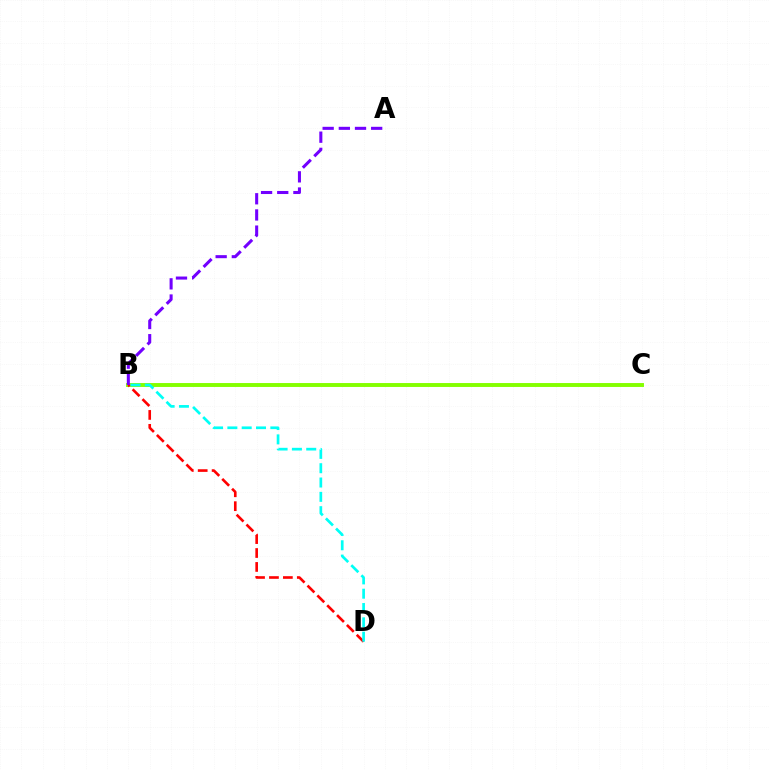{('B', 'C'): [{'color': '#84ff00', 'line_style': 'solid', 'thickness': 2.81}], ('B', 'D'): [{'color': '#ff0000', 'line_style': 'dashed', 'thickness': 1.89}, {'color': '#00fff6', 'line_style': 'dashed', 'thickness': 1.95}], ('A', 'B'): [{'color': '#7200ff', 'line_style': 'dashed', 'thickness': 2.2}]}